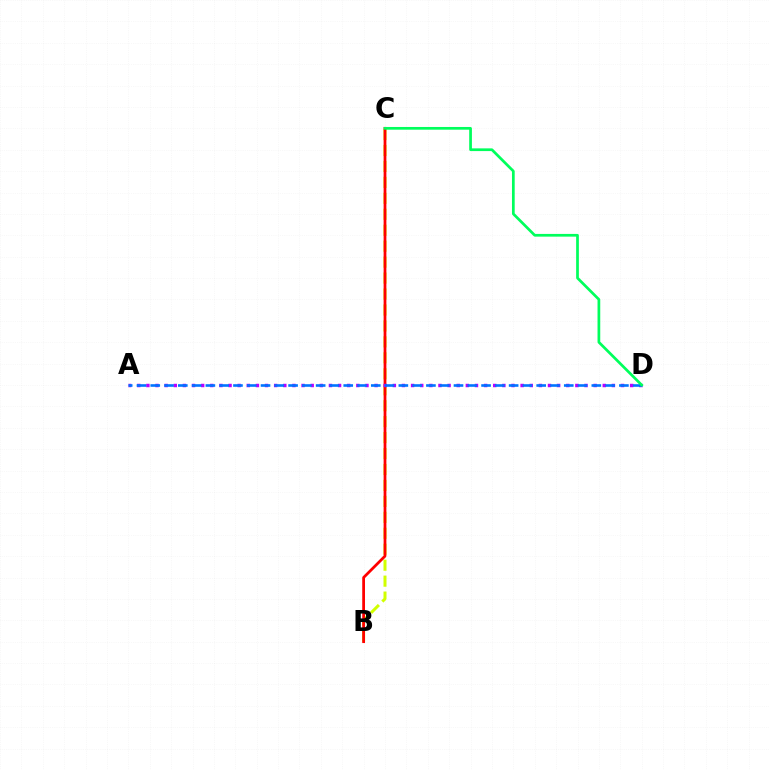{('B', 'C'): [{'color': '#d1ff00', 'line_style': 'dashed', 'thickness': 2.17}, {'color': '#ff0000', 'line_style': 'solid', 'thickness': 1.99}], ('A', 'D'): [{'color': '#b900ff', 'line_style': 'dotted', 'thickness': 2.48}, {'color': '#0074ff', 'line_style': 'dashed', 'thickness': 1.87}], ('C', 'D'): [{'color': '#00ff5c', 'line_style': 'solid', 'thickness': 1.96}]}